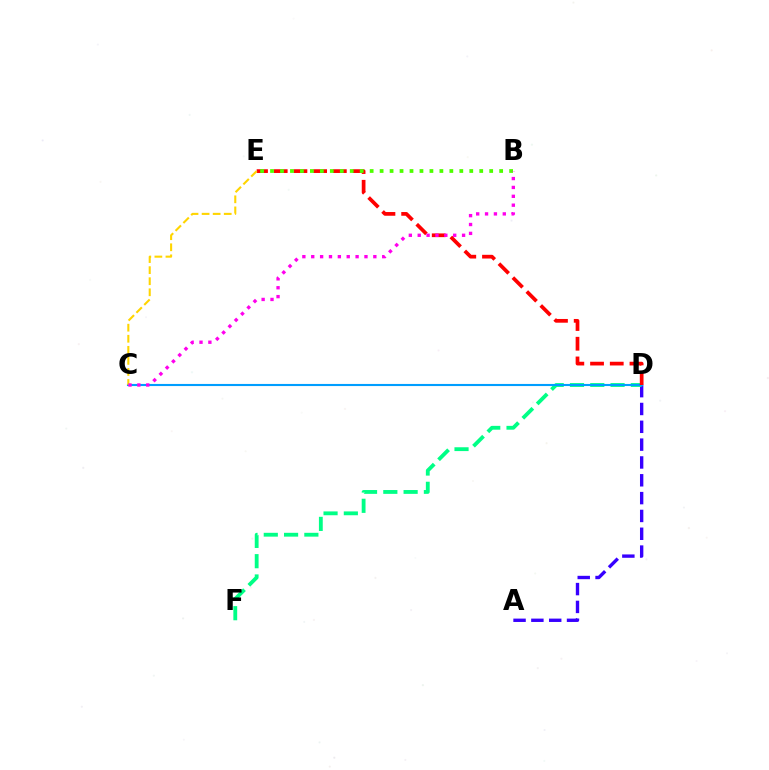{('A', 'D'): [{'color': '#3700ff', 'line_style': 'dashed', 'thickness': 2.42}], ('D', 'F'): [{'color': '#00ff86', 'line_style': 'dashed', 'thickness': 2.76}], ('C', 'D'): [{'color': '#009eff', 'line_style': 'solid', 'thickness': 1.52}], ('D', 'E'): [{'color': '#ff0000', 'line_style': 'dashed', 'thickness': 2.68}], ('C', 'E'): [{'color': '#ffd500', 'line_style': 'dashed', 'thickness': 1.5}], ('B', 'E'): [{'color': '#4fff00', 'line_style': 'dotted', 'thickness': 2.71}], ('B', 'C'): [{'color': '#ff00ed', 'line_style': 'dotted', 'thickness': 2.41}]}